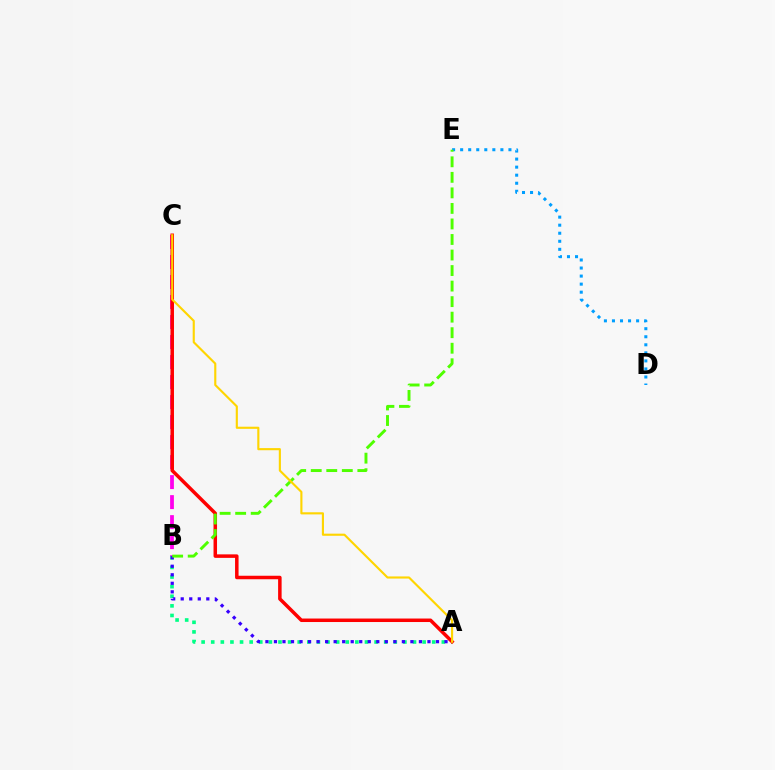{('A', 'B'): [{'color': '#00ff86', 'line_style': 'dotted', 'thickness': 2.61}, {'color': '#3700ff', 'line_style': 'dotted', 'thickness': 2.32}], ('D', 'E'): [{'color': '#009eff', 'line_style': 'dotted', 'thickness': 2.19}], ('B', 'C'): [{'color': '#ff00ed', 'line_style': 'dashed', 'thickness': 2.72}], ('A', 'C'): [{'color': '#ff0000', 'line_style': 'solid', 'thickness': 2.52}, {'color': '#ffd500', 'line_style': 'solid', 'thickness': 1.54}], ('B', 'E'): [{'color': '#4fff00', 'line_style': 'dashed', 'thickness': 2.11}]}